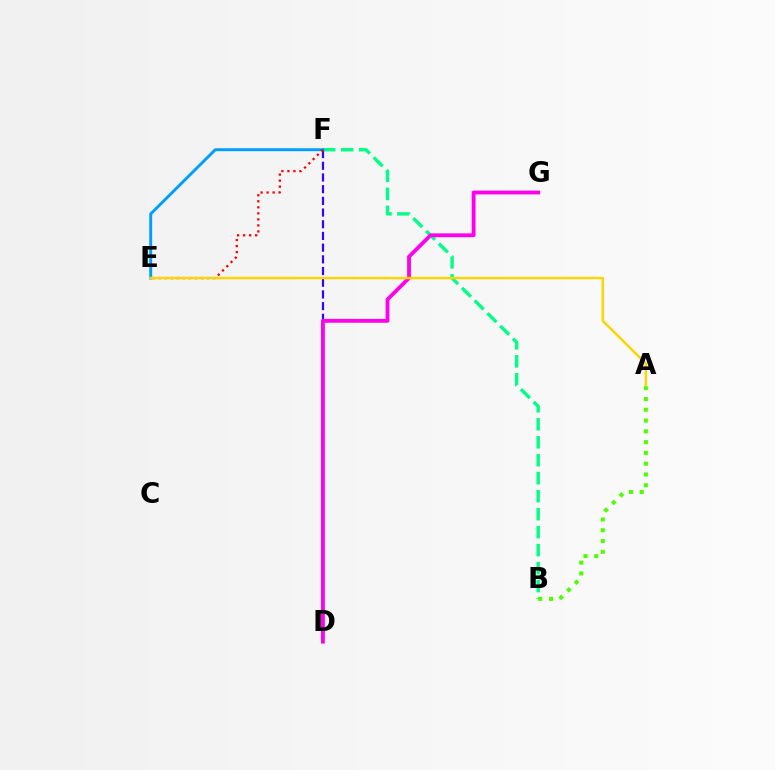{('B', 'F'): [{'color': '#00ff86', 'line_style': 'dashed', 'thickness': 2.44}], ('D', 'F'): [{'color': '#3700ff', 'line_style': 'dashed', 'thickness': 1.59}], ('A', 'B'): [{'color': '#4fff00', 'line_style': 'dotted', 'thickness': 2.93}], ('D', 'G'): [{'color': '#ff00ed', 'line_style': 'solid', 'thickness': 2.76}], ('E', 'F'): [{'color': '#009eff', 'line_style': 'solid', 'thickness': 2.11}, {'color': '#ff0000', 'line_style': 'dotted', 'thickness': 1.64}], ('A', 'E'): [{'color': '#ffd500', 'line_style': 'solid', 'thickness': 1.78}]}